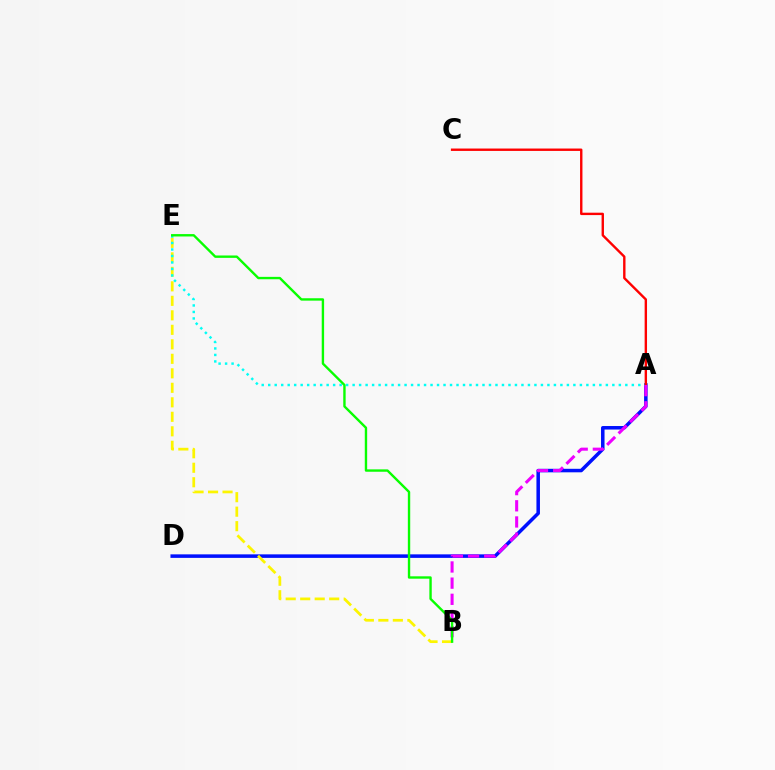{('A', 'D'): [{'color': '#0010ff', 'line_style': 'solid', 'thickness': 2.53}], ('B', 'E'): [{'color': '#fcf500', 'line_style': 'dashed', 'thickness': 1.97}, {'color': '#08ff00', 'line_style': 'solid', 'thickness': 1.71}], ('A', 'E'): [{'color': '#00fff6', 'line_style': 'dotted', 'thickness': 1.76}], ('A', 'C'): [{'color': '#ff0000', 'line_style': 'solid', 'thickness': 1.72}], ('A', 'B'): [{'color': '#ee00ff', 'line_style': 'dashed', 'thickness': 2.2}]}